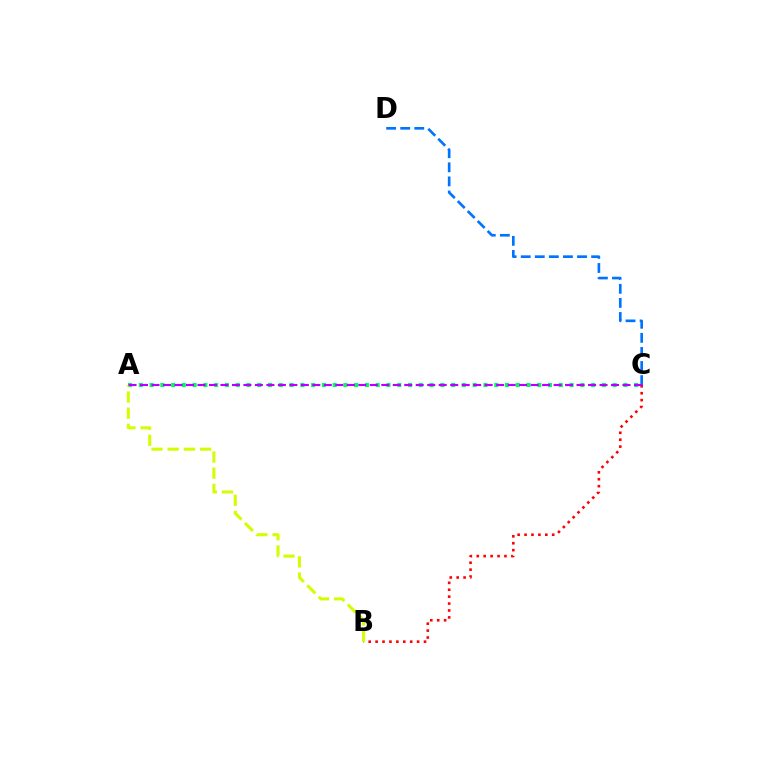{('C', 'D'): [{'color': '#0074ff', 'line_style': 'dashed', 'thickness': 1.91}], ('B', 'C'): [{'color': '#ff0000', 'line_style': 'dotted', 'thickness': 1.88}], ('A', 'C'): [{'color': '#00ff5c', 'line_style': 'dotted', 'thickness': 2.93}, {'color': '#b900ff', 'line_style': 'dashed', 'thickness': 1.56}], ('A', 'B'): [{'color': '#d1ff00', 'line_style': 'dashed', 'thickness': 2.2}]}